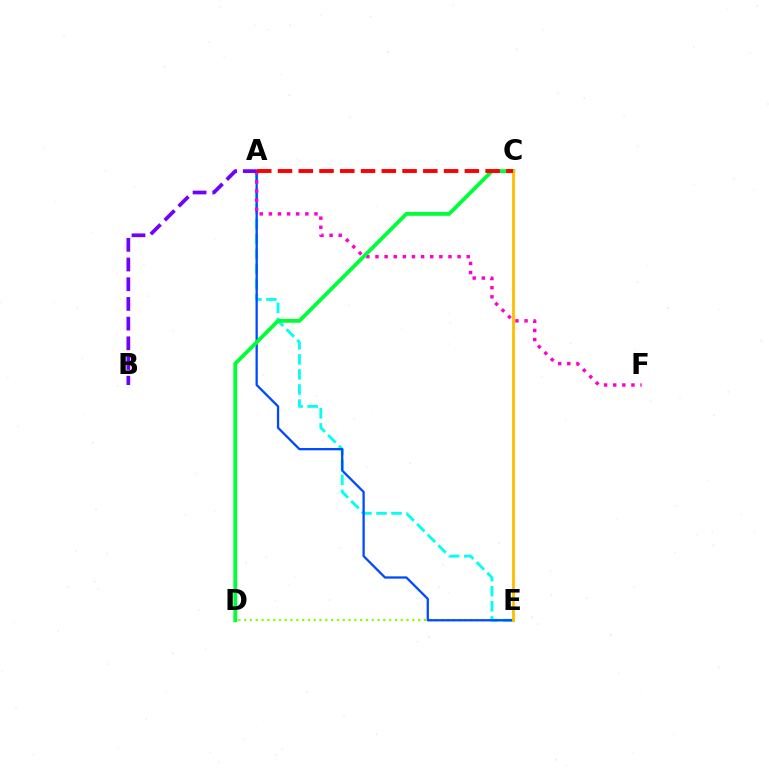{('D', 'E'): [{'color': '#84ff00', 'line_style': 'dotted', 'thickness': 1.58}], ('A', 'E'): [{'color': '#00fff6', 'line_style': 'dashed', 'thickness': 2.05}, {'color': '#004bff', 'line_style': 'solid', 'thickness': 1.65}], ('A', 'F'): [{'color': '#ff00cf', 'line_style': 'dotted', 'thickness': 2.48}], ('A', 'B'): [{'color': '#7200ff', 'line_style': 'dashed', 'thickness': 2.68}], ('C', 'D'): [{'color': '#00ff39', 'line_style': 'solid', 'thickness': 2.77}], ('C', 'E'): [{'color': '#ffbd00', 'line_style': 'solid', 'thickness': 2.03}], ('A', 'C'): [{'color': '#ff0000', 'line_style': 'dashed', 'thickness': 2.82}]}